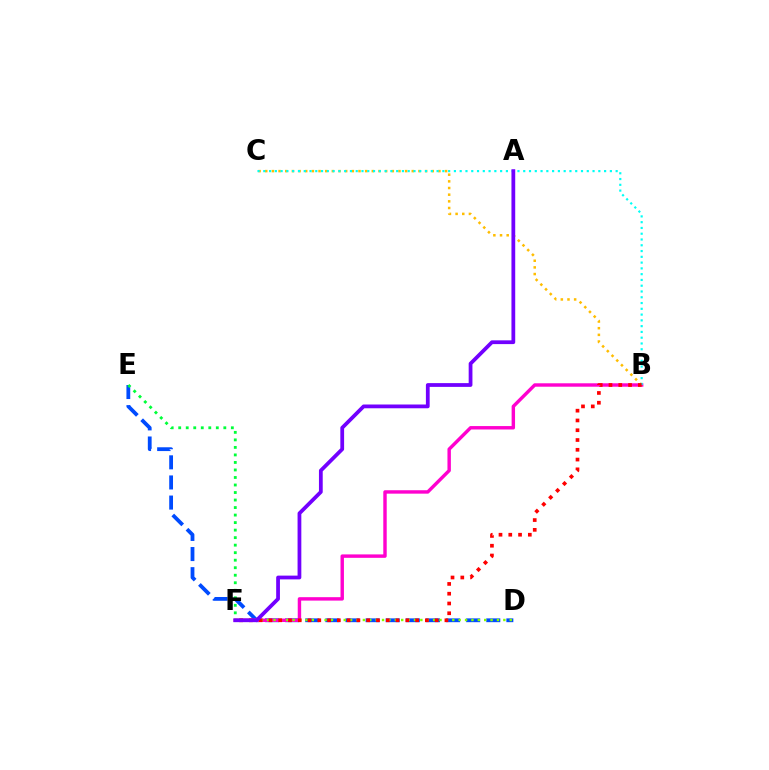{('D', 'E'): [{'color': '#004bff', 'line_style': 'dashed', 'thickness': 2.73}], ('B', 'F'): [{'color': '#ff00cf', 'line_style': 'solid', 'thickness': 2.46}, {'color': '#ff0000', 'line_style': 'dotted', 'thickness': 2.66}], ('D', 'F'): [{'color': '#84ff00', 'line_style': 'dotted', 'thickness': 1.73}], ('B', 'C'): [{'color': '#ffbd00', 'line_style': 'dotted', 'thickness': 1.81}, {'color': '#00fff6', 'line_style': 'dotted', 'thickness': 1.57}], ('E', 'F'): [{'color': '#00ff39', 'line_style': 'dotted', 'thickness': 2.04}], ('A', 'F'): [{'color': '#7200ff', 'line_style': 'solid', 'thickness': 2.71}]}